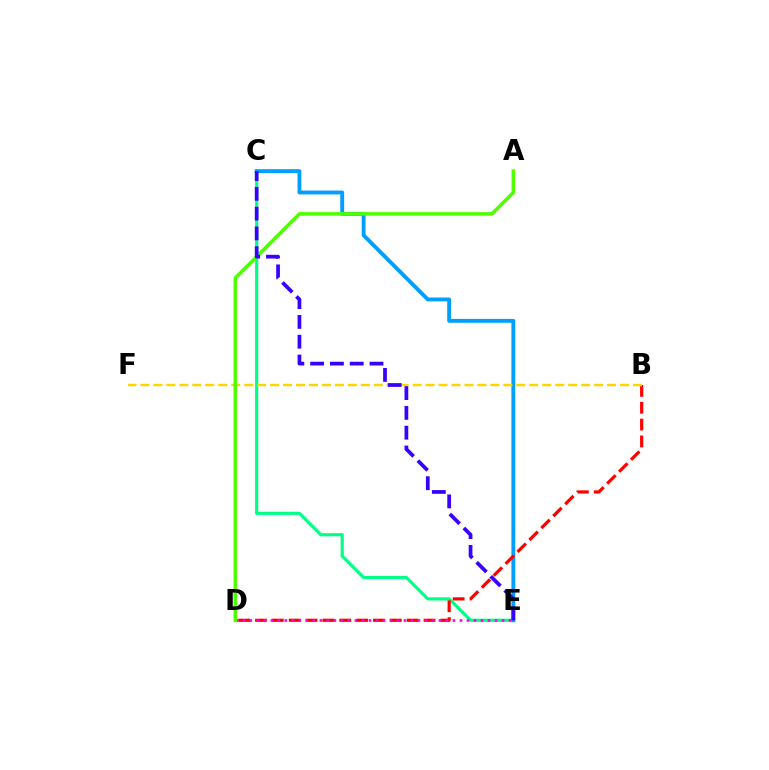{('C', 'E'): [{'color': '#00ff86', 'line_style': 'solid', 'thickness': 2.27}, {'color': '#009eff', 'line_style': 'solid', 'thickness': 2.78}, {'color': '#3700ff', 'line_style': 'dashed', 'thickness': 2.69}], ('B', 'D'): [{'color': '#ff0000', 'line_style': 'dashed', 'thickness': 2.29}], ('B', 'F'): [{'color': '#ffd500', 'line_style': 'dashed', 'thickness': 1.76}], ('D', 'E'): [{'color': '#ff00ed', 'line_style': 'dotted', 'thickness': 1.9}], ('A', 'D'): [{'color': '#4fff00', 'line_style': 'solid', 'thickness': 2.54}]}